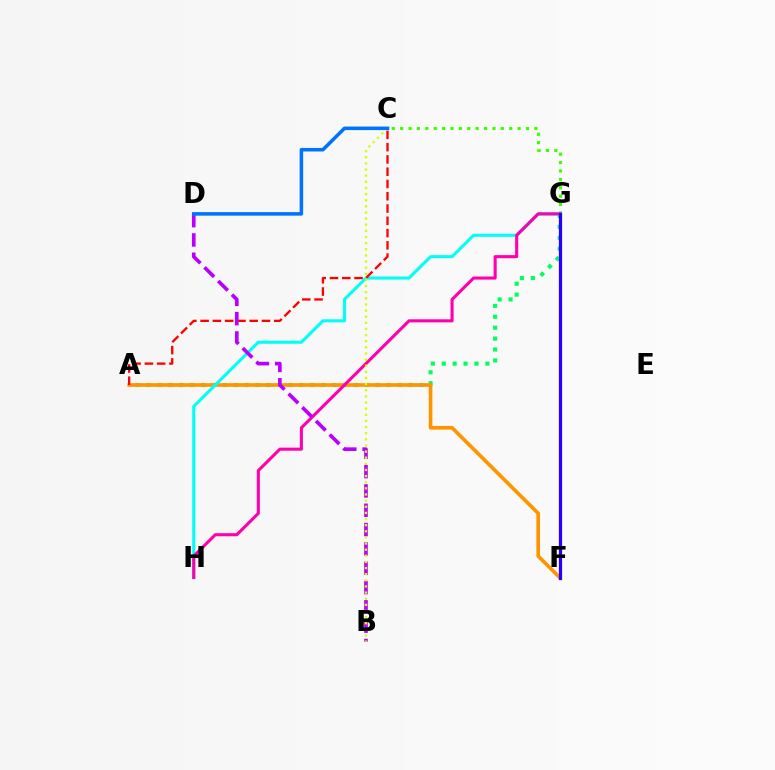{('A', 'G'): [{'color': '#00ff5c', 'line_style': 'dotted', 'thickness': 2.97}], ('C', 'G'): [{'color': '#3dff00', 'line_style': 'dotted', 'thickness': 2.28}], ('A', 'F'): [{'color': '#ff9400', 'line_style': 'solid', 'thickness': 2.63}], ('G', 'H'): [{'color': '#00fff6', 'line_style': 'solid', 'thickness': 2.22}, {'color': '#ff00ac', 'line_style': 'solid', 'thickness': 2.22}], ('A', 'C'): [{'color': '#ff0000', 'line_style': 'dashed', 'thickness': 1.67}], ('B', 'D'): [{'color': '#b900ff', 'line_style': 'dashed', 'thickness': 2.62}], ('B', 'C'): [{'color': '#d1ff00', 'line_style': 'dotted', 'thickness': 1.67}], ('F', 'G'): [{'color': '#2500ff', 'line_style': 'solid', 'thickness': 2.31}], ('C', 'D'): [{'color': '#0074ff', 'line_style': 'solid', 'thickness': 2.55}]}